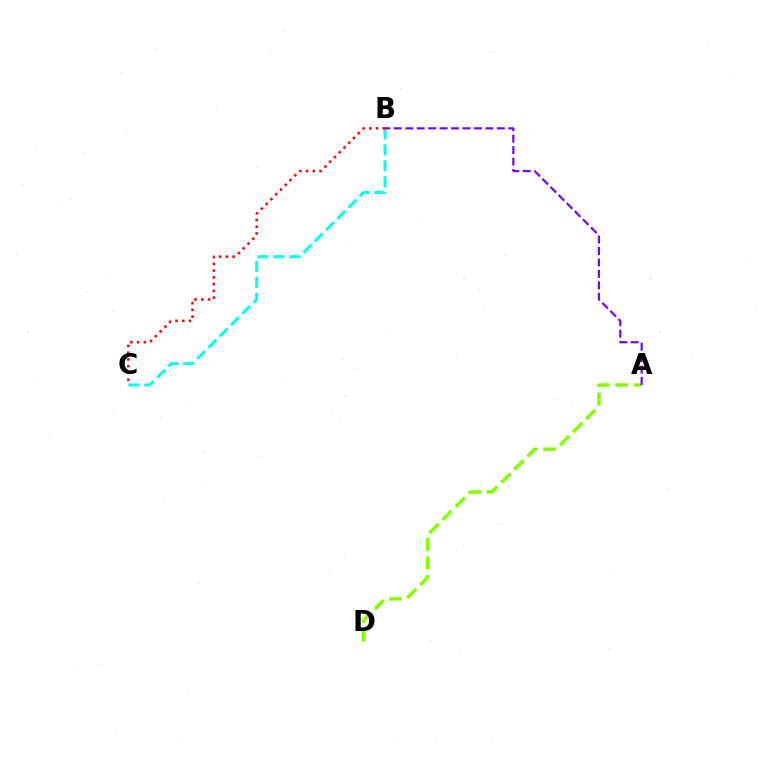{('B', 'C'): [{'color': '#00fff6', 'line_style': 'dashed', 'thickness': 2.17}, {'color': '#ff0000', 'line_style': 'dotted', 'thickness': 1.83}], ('A', 'D'): [{'color': '#84ff00', 'line_style': 'dashed', 'thickness': 2.52}], ('A', 'B'): [{'color': '#7200ff', 'line_style': 'dashed', 'thickness': 1.56}]}